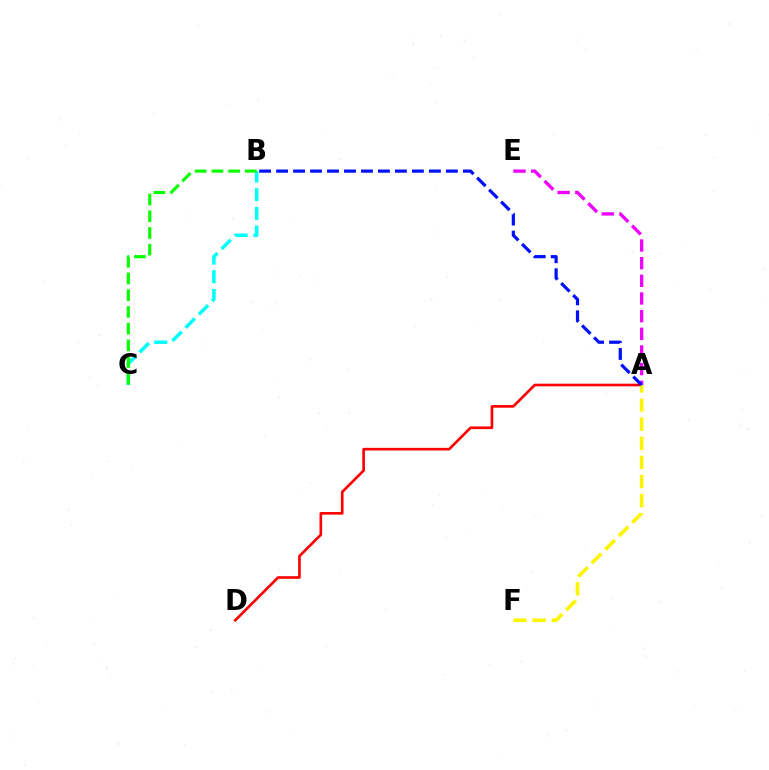{('A', 'D'): [{'color': '#ff0000', 'line_style': 'solid', 'thickness': 1.91}], ('A', 'E'): [{'color': '#ee00ff', 'line_style': 'dashed', 'thickness': 2.4}], ('A', 'F'): [{'color': '#fcf500', 'line_style': 'dashed', 'thickness': 2.6}], ('B', 'C'): [{'color': '#00fff6', 'line_style': 'dashed', 'thickness': 2.54}, {'color': '#08ff00', 'line_style': 'dashed', 'thickness': 2.27}], ('A', 'B'): [{'color': '#0010ff', 'line_style': 'dashed', 'thickness': 2.31}]}